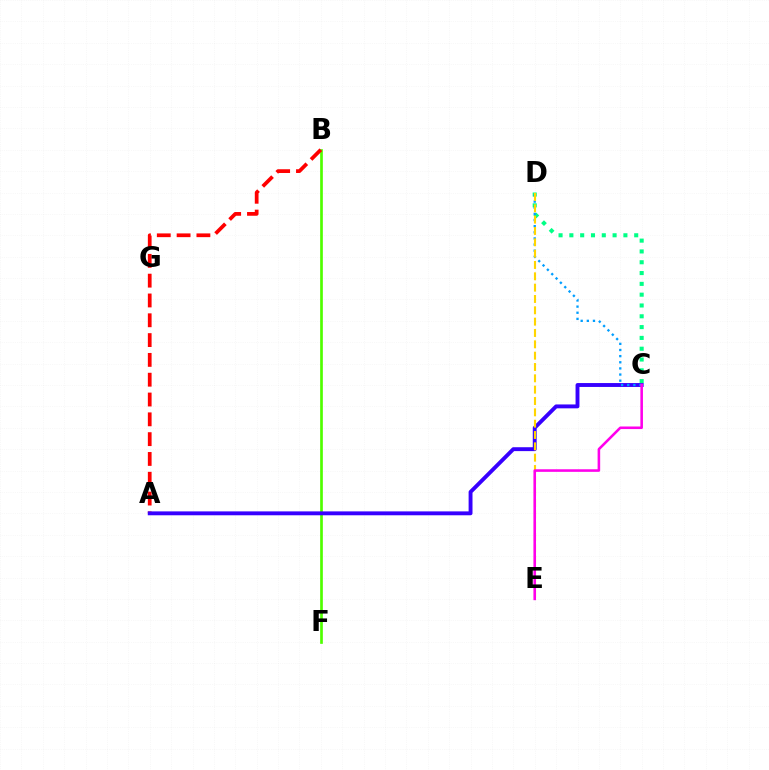{('C', 'D'): [{'color': '#00ff86', 'line_style': 'dotted', 'thickness': 2.94}, {'color': '#009eff', 'line_style': 'dotted', 'thickness': 1.67}], ('B', 'F'): [{'color': '#4fff00', 'line_style': 'solid', 'thickness': 1.93}], ('A', 'B'): [{'color': '#ff0000', 'line_style': 'dashed', 'thickness': 2.69}], ('A', 'C'): [{'color': '#3700ff', 'line_style': 'solid', 'thickness': 2.8}], ('D', 'E'): [{'color': '#ffd500', 'line_style': 'dashed', 'thickness': 1.54}], ('C', 'E'): [{'color': '#ff00ed', 'line_style': 'solid', 'thickness': 1.85}]}